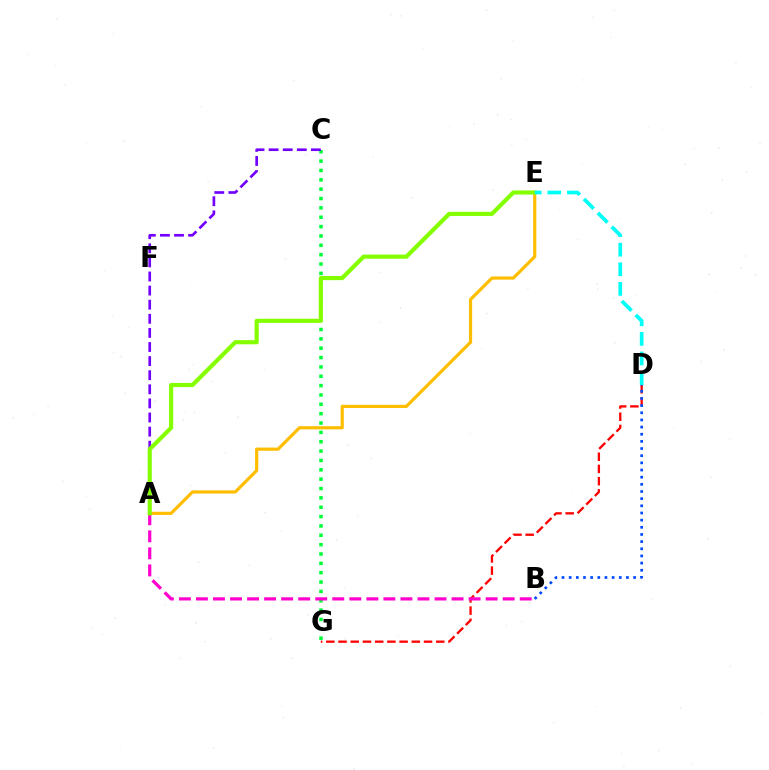{('D', 'G'): [{'color': '#ff0000', 'line_style': 'dashed', 'thickness': 1.66}], ('C', 'G'): [{'color': '#00ff39', 'line_style': 'dotted', 'thickness': 2.54}], ('A', 'E'): [{'color': '#ffbd00', 'line_style': 'solid', 'thickness': 2.29}, {'color': '#84ff00', 'line_style': 'solid', 'thickness': 2.99}], ('A', 'B'): [{'color': '#ff00cf', 'line_style': 'dashed', 'thickness': 2.32}], ('B', 'D'): [{'color': '#004bff', 'line_style': 'dotted', 'thickness': 1.95}], ('A', 'C'): [{'color': '#7200ff', 'line_style': 'dashed', 'thickness': 1.92}], ('D', 'E'): [{'color': '#00fff6', 'line_style': 'dashed', 'thickness': 2.67}]}